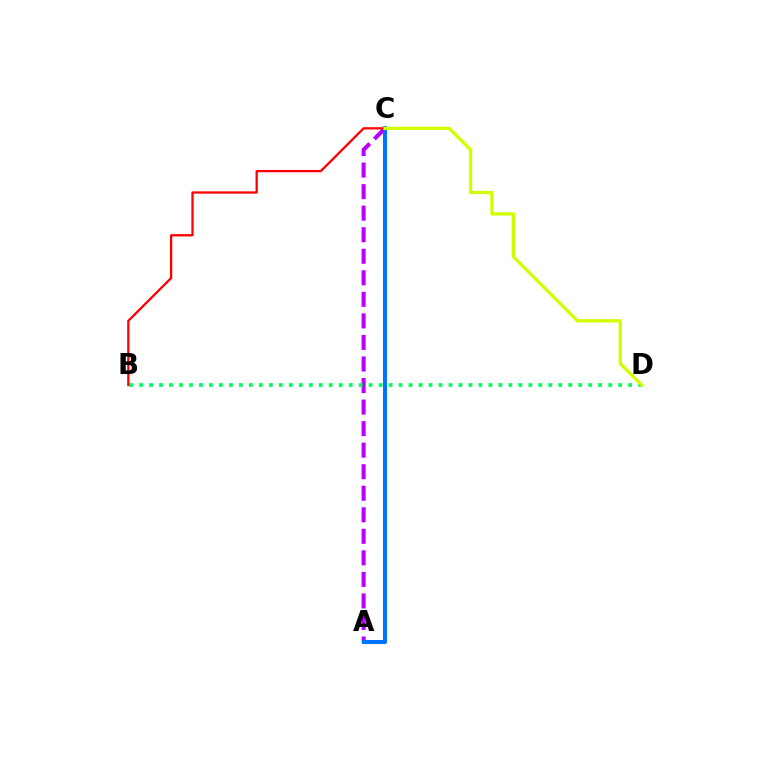{('A', 'C'): [{'color': '#b900ff', 'line_style': 'dashed', 'thickness': 2.93}, {'color': '#0074ff', 'line_style': 'solid', 'thickness': 2.91}], ('B', 'D'): [{'color': '#00ff5c', 'line_style': 'dotted', 'thickness': 2.71}], ('B', 'C'): [{'color': '#ff0000', 'line_style': 'solid', 'thickness': 1.64}], ('C', 'D'): [{'color': '#d1ff00', 'line_style': 'solid', 'thickness': 2.39}]}